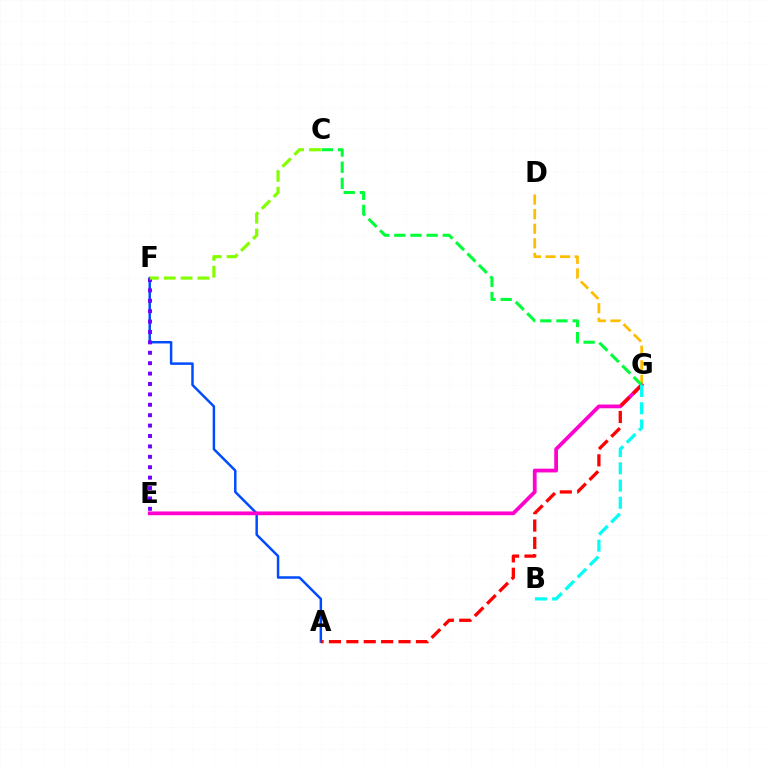{('D', 'G'): [{'color': '#ffbd00', 'line_style': 'dashed', 'thickness': 1.98}], ('A', 'F'): [{'color': '#004bff', 'line_style': 'solid', 'thickness': 1.79}], ('E', 'G'): [{'color': '#ff00cf', 'line_style': 'solid', 'thickness': 2.71}], ('E', 'F'): [{'color': '#7200ff', 'line_style': 'dotted', 'thickness': 2.83}], ('A', 'G'): [{'color': '#ff0000', 'line_style': 'dashed', 'thickness': 2.36}], ('C', 'G'): [{'color': '#00ff39', 'line_style': 'dashed', 'thickness': 2.2}], ('B', 'G'): [{'color': '#00fff6', 'line_style': 'dashed', 'thickness': 2.34}], ('C', 'F'): [{'color': '#84ff00', 'line_style': 'dashed', 'thickness': 2.29}]}